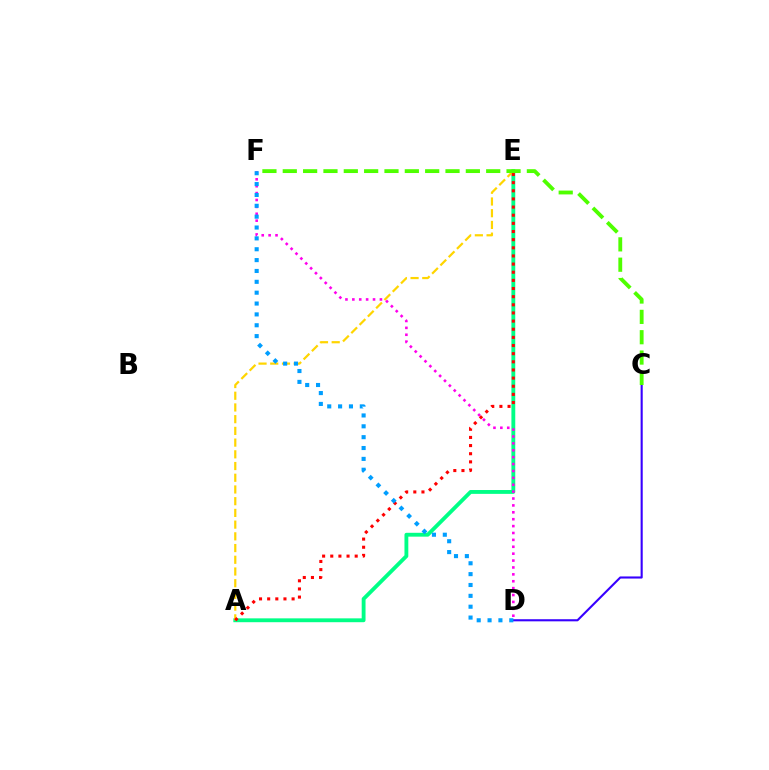{('C', 'D'): [{'color': '#3700ff', 'line_style': 'solid', 'thickness': 1.52}], ('A', 'E'): [{'color': '#00ff86', 'line_style': 'solid', 'thickness': 2.77}, {'color': '#ffd500', 'line_style': 'dashed', 'thickness': 1.59}, {'color': '#ff0000', 'line_style': 'dotted', 'thickness': 2.21}], ('D', 'F'): [{'color': '#ff00ed', 'line_style': 'dotted', 'thickness': 1.87}, {'color': '#009eff', 'line_style': 'dotted', 'thickness': 2.95}], ('C', 'F'): [{'color': '#4fff00', 'line_style': 'dashed', 'thickness': 2.76}]}